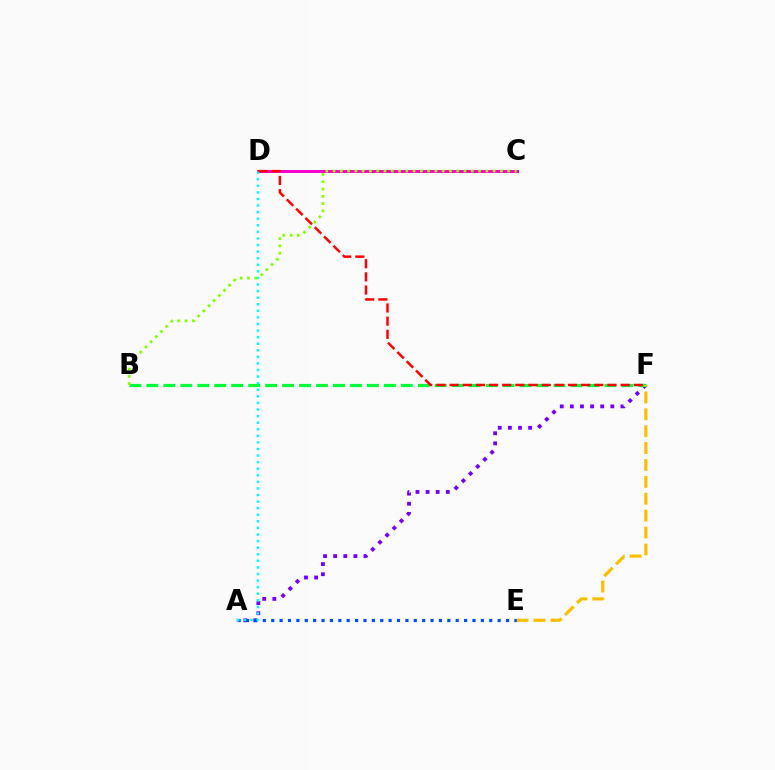{('A', 'F'): [{'color': '#7200ff', 'line_style': 'dotted', 'thickness': 2.75}], ('C', 'D'): [{'color': '#ff00cf', 'line_style': 'solid', 'thickness': 2.15}], ('A', 'E'): [{'color': '#004bff', 'line_style': 'dotted', 'thickness': 2.28}], ('A', 'D'): [{'color': '#00fff6', 'line_style': 'dotted', 'thickness': 1.79}], ('B', 'F'): [{'color': '#00ff39', 'line_style': 'dashed', 'thickness': 2.3}], ('D', 'F'): [{'color': '#ff0000', 'line_style': 'dashed', 'thickness': 1.79}], ('E', 'F'): [{'color': '#ffbd00', 'line_style': 'dashed', 'thickness': 2.3}], ('B', 'C'): [{'color': '#84ff00', 'line_style': 'dotted', 'thickness': 1.98}]}